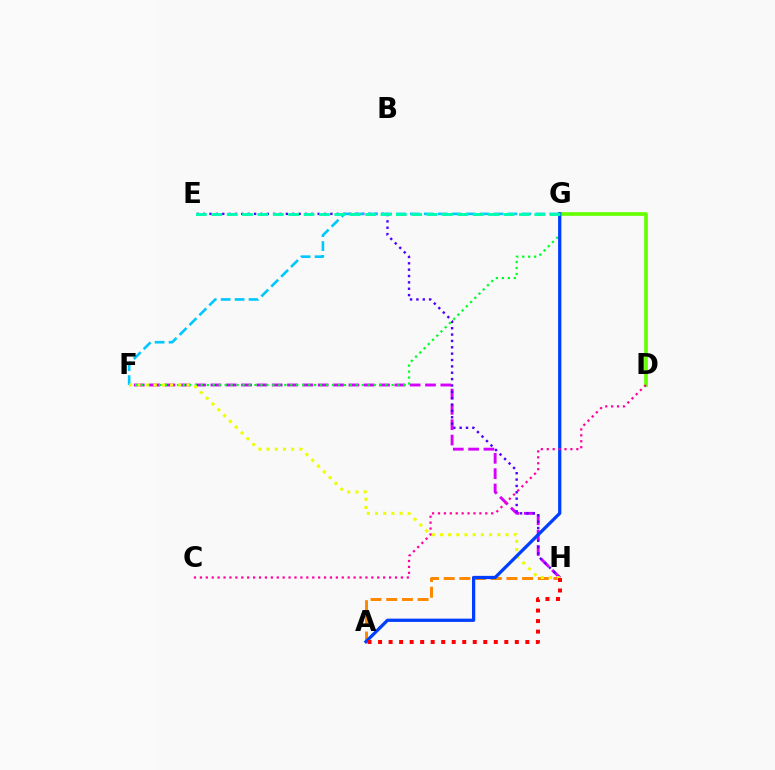{('F', 'H'): [{'color': '#d600ff', 'line_style': 'dashed', 'thickness': 2.08}, {'color': '#eeff00', 'line_style': 'dotted', 'thickness': 2.23}], ('E', 'H'): [{'color': '#4f00ff', 'line_style': 'dotted', 'thickness': 1.73}], ('F', 'G'): [{'color': '#00ff27', 'line_style': 'dotted', 'thickness': 1.62}, {'color': '#00c7ff', 'line_style': 'dashed', 'thickness': 1.89}], ('D', 'G'): [{'color': '#66ff00', 'line_style': 'solid', 'thickness': 2.63}], ('A', 'H'): [{'color': '#ff8800', 'line_style': 'dashed', 'thickness': 2.13}, {'color': '#ff0000', 'line_style': 'dotted', 'thickness': 2.86}], ('A', 'G'): [{'color': '#003fff', 'line_style': 'solid', 'thickness': 2.34}], ('C', 'D'): [{'color': '#ff00a0', 'line_style': 'dotted', 'thickness': 1.61}], ('E', 'G'): [{'color': '#00ffaf', 'line_style': 'dashed', 'thickness': 2.09}]}